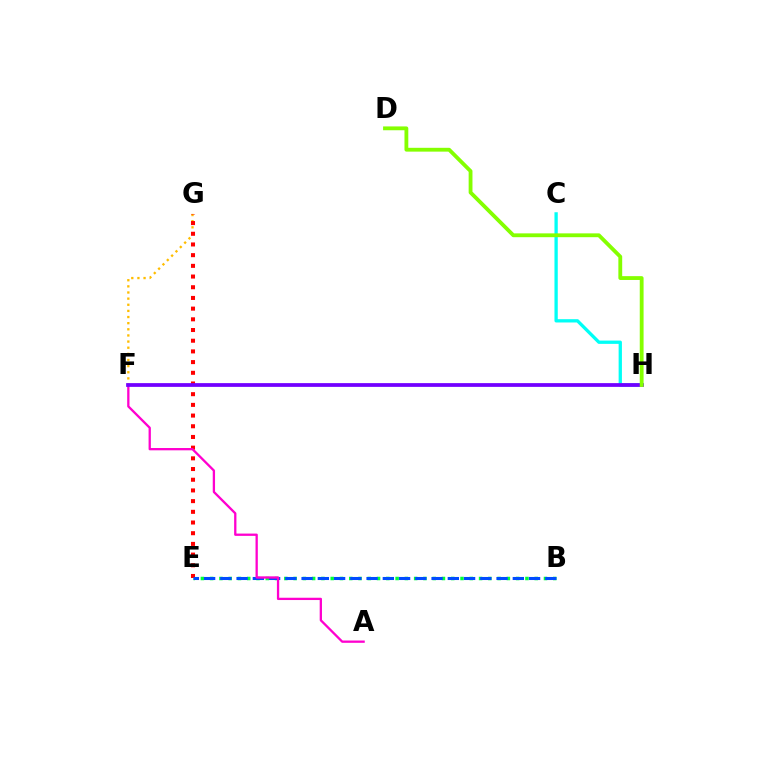{('C', 'H'): [{'color': '#00fff6', 'line_style': 'solid', 'thickness': 2.37}], ('B', 'E'): [{'color': '#00ff39', 'line_style': 'dotted', 'thickness': 2.52}, {'color': '#004bff', 'line_style': 'dashed', 'thickness': 2.21}], ('F', 'G'): [{'color': '#ffbd00', 'line_style': 'dotted', 'thickness': 1.67}], ('E', 'G'): [{'color': '#ff0000', 'line_style': 'dotted', 'thickness': 2.91}], ('A', 'F'): [{'color': '#ff00cf', 'line_style': 'solid', 'thickness': 1.65}], ('F', 'H'): [{'color': '#7200ff', 'line_style': 'solid', 'thickness': 2.7}], ('D', 'H'): [{'color': '#84ff00', 'line_style': 'solid', 'thickness': 2.75}]}